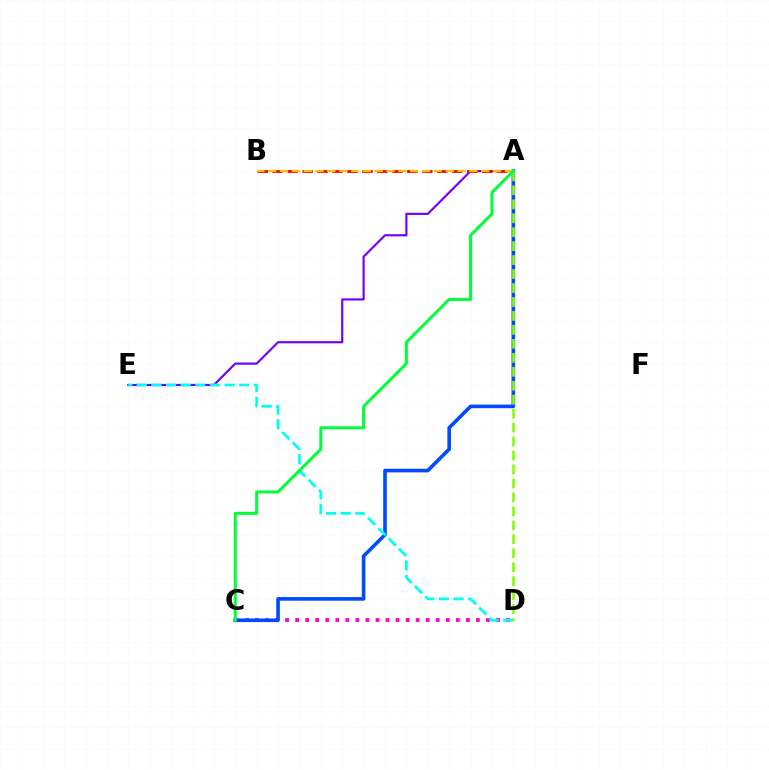{('C', 'D'): [{'color': '#ff00cf', 'line_style': 'dotted', 'thickness': 2.73}], ('A', 'E'): [{'color': '#7200ff', 'line_style': 'solid', 'thickness': 1.56}], ('A', 'C'): [{'color': '#004bff', 'line_style': 'solid', 'thickness': 2.6}, {'color': '#00ff39', 'line_style': 'solid', 'thickness': 2.17}], ('A', 'B'): [{'color': '#ff0000', 'line_style': 'dashed', 'thickness': 2.03}, {'color': '#ffbd00', 'line_style': 'dashed', 'thickness': 1.61}], ('D', 'E'): [{'color': '#00fff6', 'line_style': 'dashed', 'thickness': 1.99}], ('A', 'D'): [{'color': '#84ff00', 'line_style': 'dashed', 'thickness': 1.9}]}